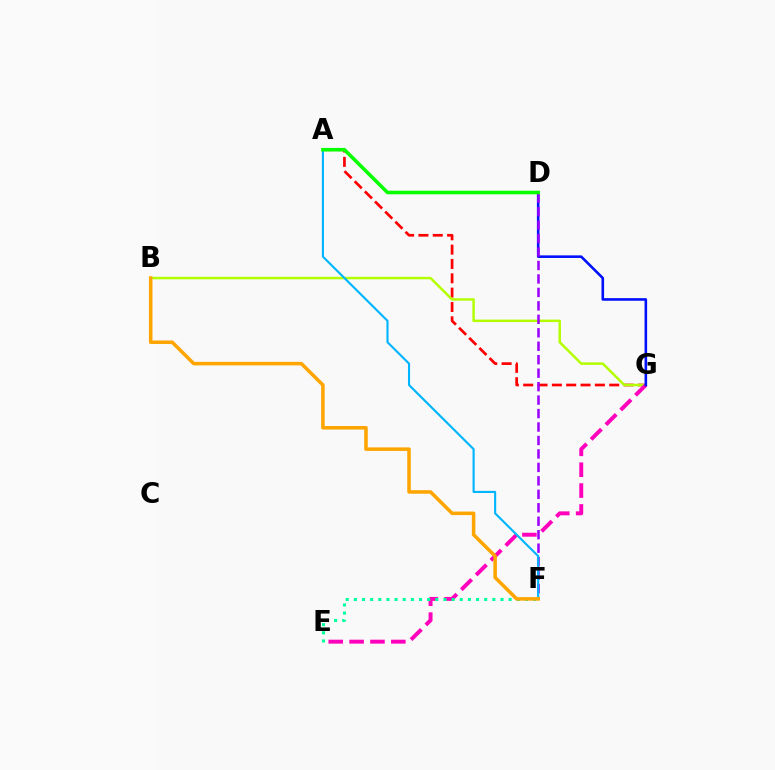{('A', 'G'): [{'color': '#ff0000', 'line_style': 'dashed', 'thickness': 1.95}], ('B', 'G'): [{'color': '#b3ff00', 'line_style': 'solid', 'thickness': 1.79}], ('E', 'G'): [{'color': '#ff00bd', 'line_style': 'dashed', 'thickness': 2.83}], ('D', 'G'): [{'color': '#0010ff', 'line_style': 'solid', 'thickness': 1.87}], ('D', 'F'): [{'color': '#9b00ff', 'line_style': 'dashed', 'thickness': 1.83}], ('E', 'F'): [{'color': '#00ff9d', 'line_style': 'dotted', 'thickness': 2.21}], ('A', 'F'): [{'color': '#00b5ff', 'line_style': 'solid', 'thickness': 1.53}], ('B', 'F'): [{'color': '#ffa500', 'line_style': 'solid', 'thickness': 2.54}], ('A', 'D'): [{'color': '#08ff00', 'line_style': 'solid', 'thickness': 2.56}]}